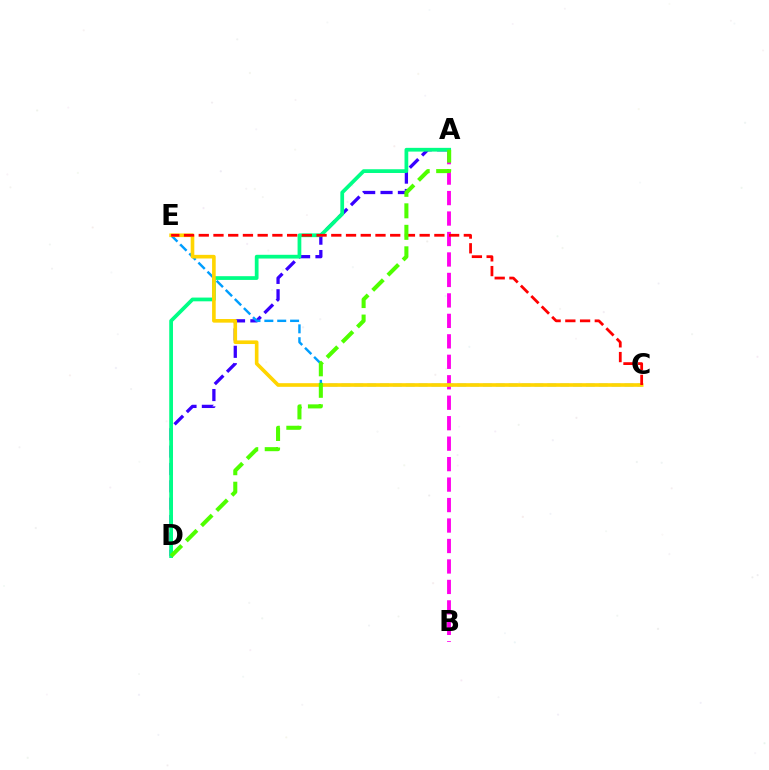{('A', 'D'): [{'color': '#3700ff', 'line_style': 'dashed', 'thickness': 2.36}, {'color': '#00ff86', 'line_style': 'solid', 'thickness': 2.69}, {'color': '#4fff00', 'line_style': 'dashed', 'thickness': 2.92}], ('A', 'B'): [{'color': '#ff00ed', 'line_style': 'dashed', 'thickness': 2.78}], ('C', 'E'): [{'color': '#009eff', 'line_style': 'dashed', 'thickness': 1.75}, {'color': '#ffd500', 'line_style': 'solid', 'thickness': 2.61}, {'color': '#ff0000', 'line_style': 'dashed', 'thickness': 2.0}]}